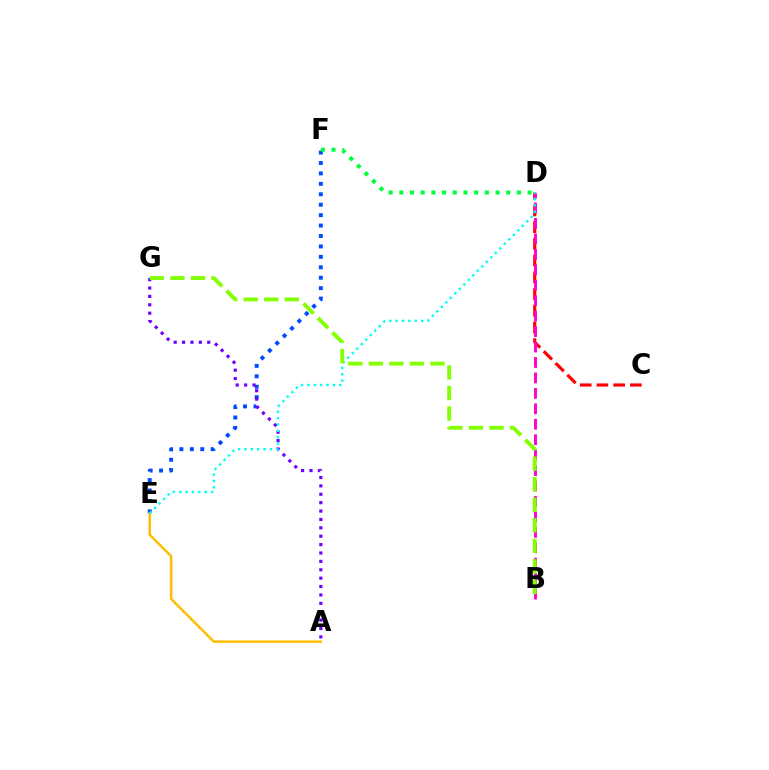{('C', 'D'): [{'color': '#ff0000', 'line_style': 'dashed', 'thickness': 2.27}], ('E', 'F'): [{'color': '#004bff', 'line_style': 'dotted', 'thickness': 2.83}], ('A', 'E'): [{'color': '#ffbd00', 'line_style': 'solid', 'thickness': 1.8}], ('B', 'D'): [{'color': '#ff00cf', 'line_style': 'dashed', 'thickness': 2.1}], ('A', 'G'): [{'color': '#7200ff', 'line_style': 'dotted', 'thickness': 2.28}], ('D', 'E'): [{'color': '#00fff6', 'line_style': 'dotted', 'thickness': 1.73}], ('B', 'G'): [{'color': '#84ff00', 'line_style': 'dashed', 'thickness': 2.79}], ('D', 'F'): [{'color': '#00ff39', 'line_style': 'dotted', 'thickness': 2.9}]}